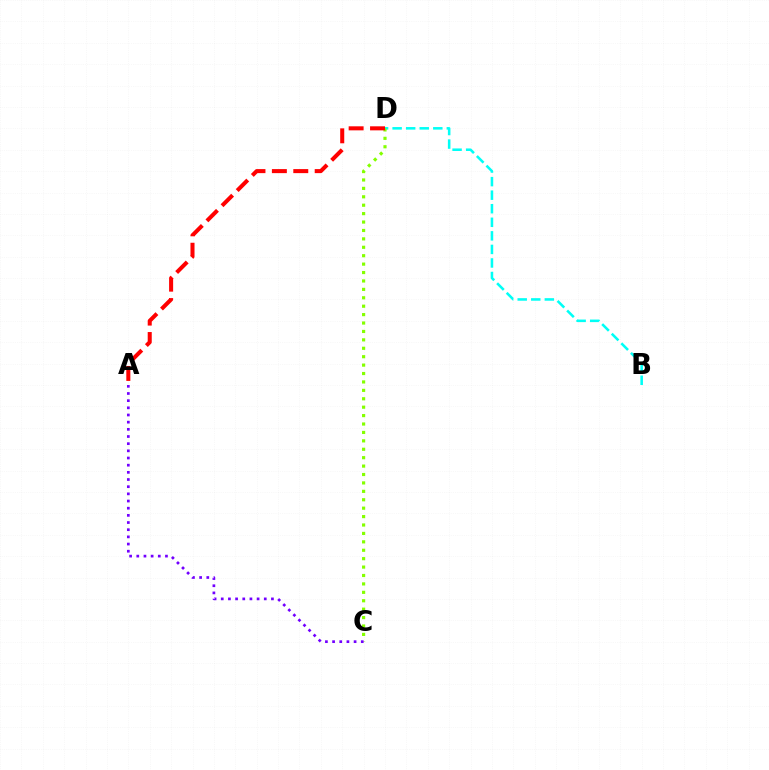{('B', 'D'): [{'color': '#00fff6', 'line_style': 'dashed', 'thickness': 1.84}], ('C', 'D'): [{'color': '#84ff00', 'line_style': 'dotted', 'thickness': 2.29}], ('A', 'C'): [{'color': '#7200ff', 'line_style': 'dotted', 'thickness': 1.95}], ('A', 'D'): [{'color': '#ff0000', 'line_style': 'dashed', 'thickness': 2.91}]}